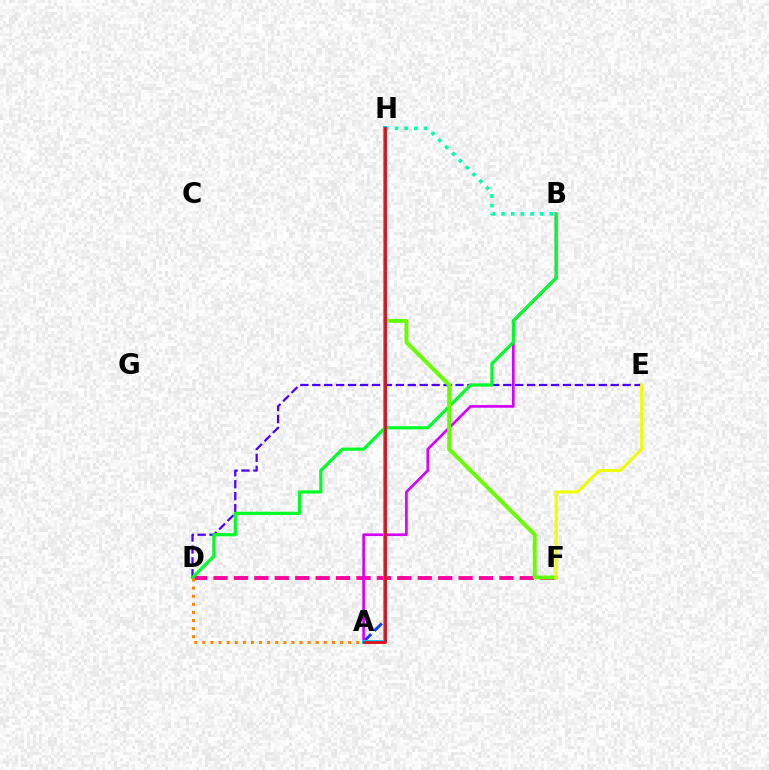{('B', 'H'): [{'color': '#00ffaf', 'line_style': 'dotted', 'thickness': 2.62}], ('D', 'E'): [{'color': '#4f00ff', 'line_style': 'dashed', 'thickness': 1.62}], ('A', 'H'): [{'color': '#003fff', 'line_style': 'dashed', 'thickness': 2.07}, {'color': '#00c7ff', 'line_style': 'solid', 'thickness': 2.82}, {'color': '#ff0000', 'line_style': 'solid', 'thickness': 1.91}], ('D', 'F'): [{'color': '#ff00a0', 'line_style': 'dashed', 'thickness': 2.77}], ('A', 'B'): [{'color': '#d600ff', 'line_style': 'solid', 'thickness': 1.92}], ('B', 'D'): [{'color': '#00ff27', 'line_style': 'solid', 'thickness': 2.29}], ('F', 'H'): [{'color': '#66ff00', 'line_style': 'solid', 'thickness': 2.82}], ('A', 'D'): [{'color': '#ff8800', 'line_style': 'dotted', 'thickness': 2.2}], ('E', 'F'): [{'color': '#eeff00', 'line_style': 'solid', 'thickness': 2.19}]}